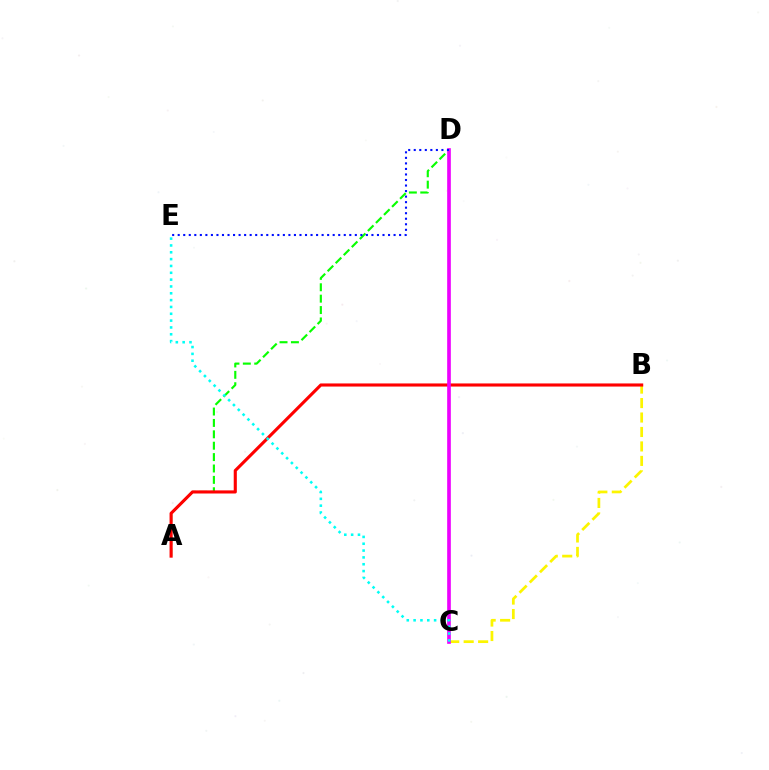{('A', 'D'): [{'color': '#08ff00', 'line_style': 'dashed', 'thickness': 1.55}], ('B', 'C'): [{'color': '#fcf500', 'line_style': 'dashed', 'thickness': 1.96}], ('A', 'B'): [{'color': '#ff0000', 'line_style': 'solid', 'thickness': 2.24}], ('C', 'D'): [{'color': '#ee00ff', 'line_style': 'solid', 'thickness': 2.63}], ('C', 'E'): [{'color': '#00fff6', 'line_style': 'dotted', 'thickness': 1.86}], ('D', 'E'): [{'color': '#0010ff', 'line_style': 'dotted', 'thickness': 1.5}]}